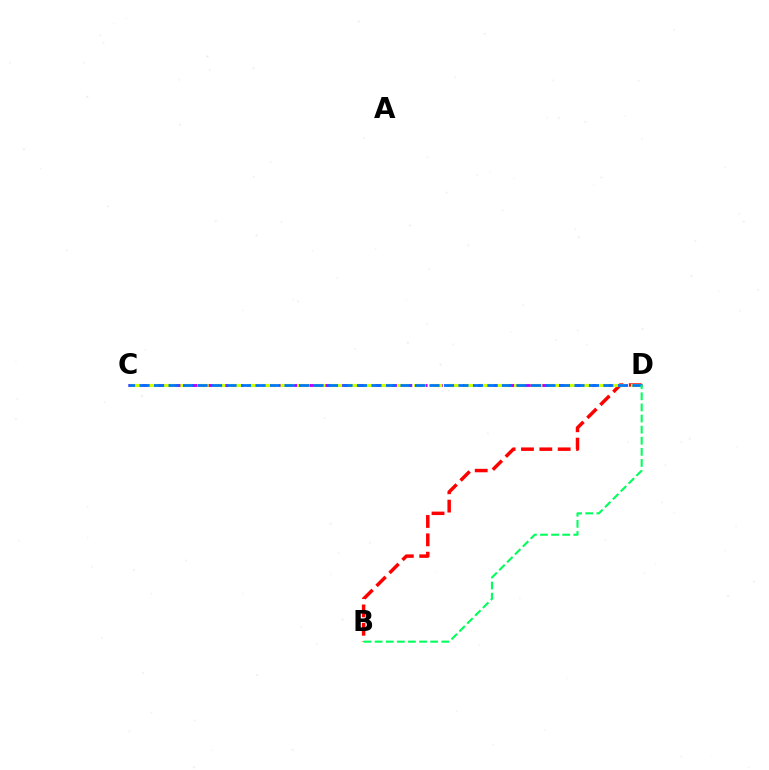{('C', 'D'): [{'color': '#b900ff', 'line_style': 'dashed', 'thickness': 2.09}, {'color': '#d1ff00', 'line_style': 'dashed', 'thickness': 2.27}, {'color': '#0074ff', 'line_style': 'dashed', 'thickness': 1.97}], ('B', 'D'): [{'color': '#ff0000', 'line_style': 'dashed', 'thickness': 2.49}, {'color': '#00ff5c', 'line_style': 'dashed', 'thickness': 1.51}]}